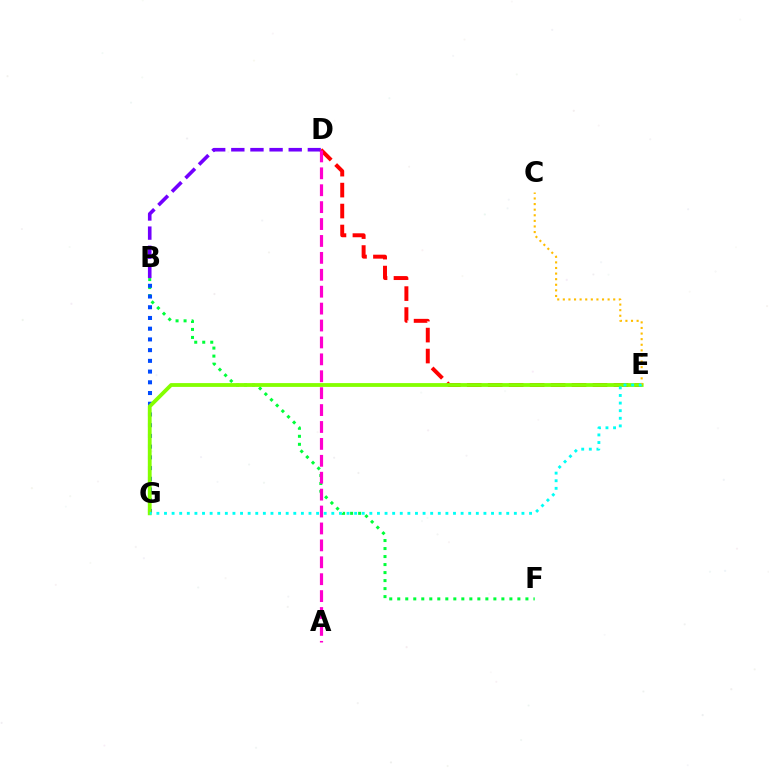{('B', 'F'): [{'color': '#00ff39', 'line_style': 'dotted', 'thickness': 2.18}], ('B', 'G'): [{'color': '#004bff', 'line_style': 'dotted', 'thickness': 2.91}], ('D', 'E'): [{'color': '#ff0000', 'line_style': 'dashed', 'thickness': 2.85}], ('B', 'D'): [{'color': '#7200ff', 'line_style': 'dashed', 'thickness': 2.6}], ('E', 'G'): [{'color': '#84ff00', 'line_style': 'solid', 'thickness': 2.74}, {'color': '#00fff6', 'line_style': 'dotted', 'thickness': 2.07}], ('C', 'E'): [{'color': '#ffbd00', 'line_style': 'dotted', 'thickness': 1.52}], ('A', 'D'): [{'color': '#ff00cf', 'line_style': 'dashed', 'thickness': 2.3}]}